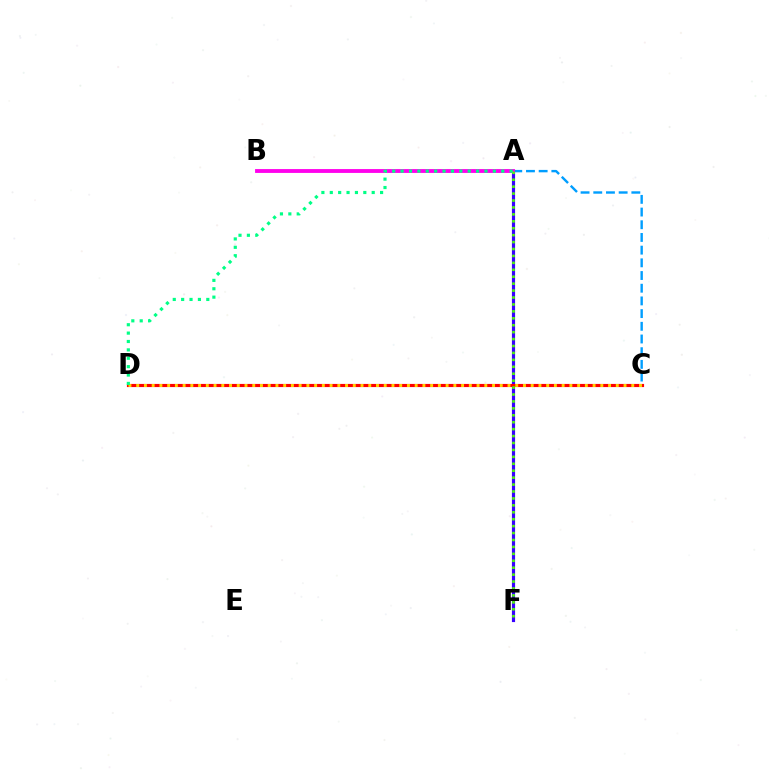{('A', 'F'): [{'color': '#3700ff', 'line_style': 'solid', 'thickness': 2.28}, {'color': '#4fff00', 'line_style': 'dotted', 'thickness': 1.88}], ('C', 'D'): [{'color': '#ff0000', 'line_style': 'solid', 'thickness': 2.27}, {'color': '#ffd500', 'line_style': 'dotted', 'thickness': 2.1}], ('A', 'C'): [{'color': '#009eff', 'line_style': 'dashed', 'thickness': 1.72}], ('A', 'B'): [{'color': '#ff00ed', 'line_style': 'solid', 'thickness': 2.77}], ('A', 'D'): [{'color': '#00ff86', 'line_style': 'dotted', 'thickness': 2.28}]}